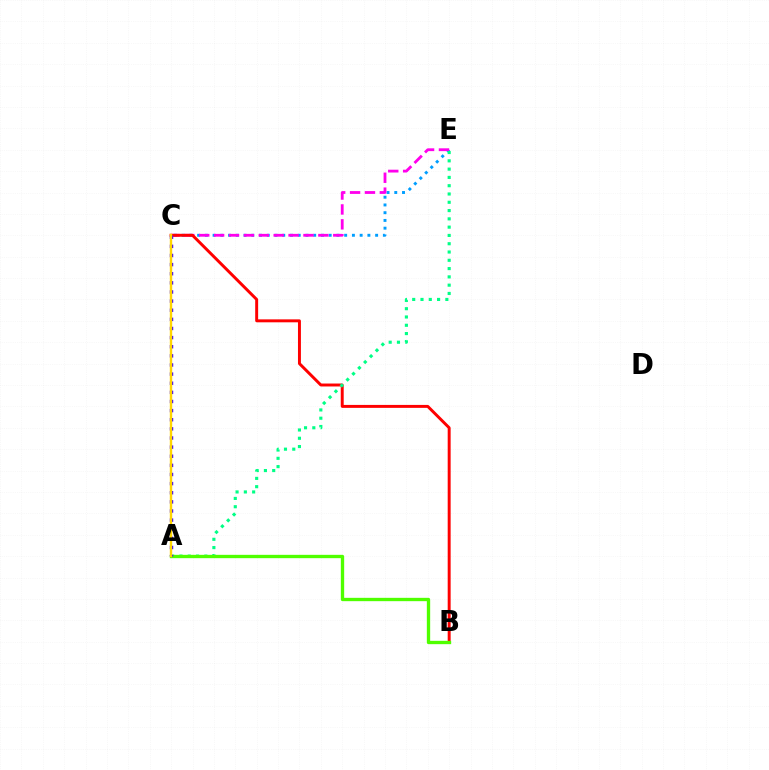{('C', 'E'): [{'color': '#009eff', 'line_style': 'dotted', 'thickness': 2.1}, {'color': '#ff00ed', 'line_style': 'dashed', 'thickness': 2.02}], ('B', 'C'): [{'color': '#ff0000', 'line_style': 'solid', 'thickness': 2.12}], ('A', 'E'): [{'color': '#00ff86', 'line_style': 'dotted', 'thickness': 2.25}], ('A', 'B'): [{'color': '#4fff00', 'line_style': 'solid', 'thickness': 2.4}], ('A', 'C'): [{'color': '#3700ff', 'line_style': 'dotted', 'thickness': 2.48}, {'color': '#ffd500', 'line_style': 'solid', 'thickness': 1.72}]}